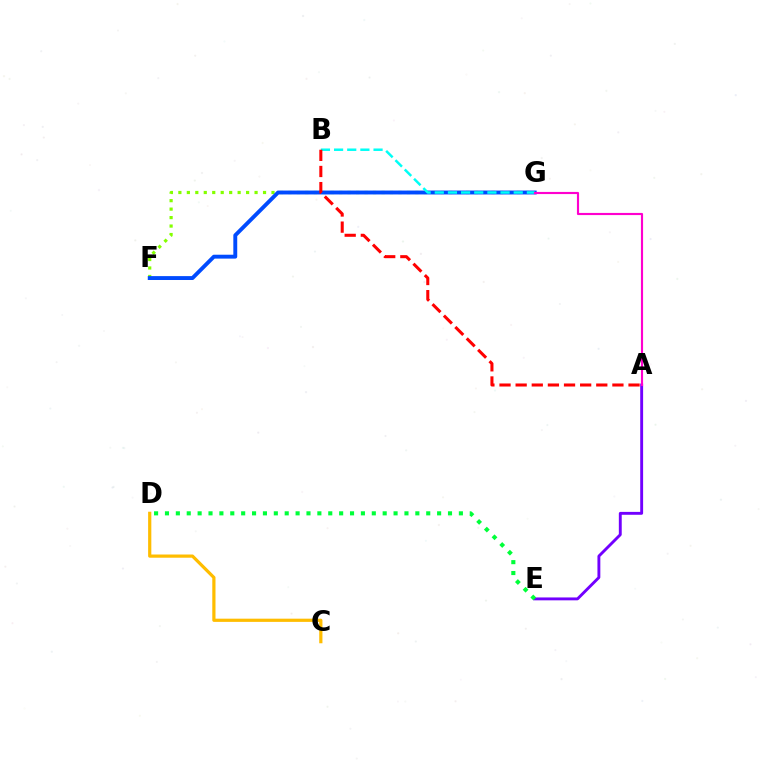{('A', 'E'): [{'color': '#7200ff', 'line_style': 'solid', 'thickness': 2.08}], ('C', 'D'): [{'color': '#ffbd00', 'line_style': 'solid', 'thickness': 2.31}], ('D', 'E'): [{'color': '#00ff39', 'line_style': 'dotted', 'thickness': 2.96}], ('F', 'G'): [{'color': '#84ff00', 'line_style': 'dotted', 'thickness': 2.3}, {'color': '#004bff', 'line_style': 'solid', 'thickness': 2.8}], ('B', 'G'): [{'color': '#00fff6', 'line_style': 'dashed', 'thickness': 1.79}], ('A', 'B'): [{'color': '#ff0000', 'line_style': 'dashed', 'thickness': 2.19}], ('A', 'G'): [{'color': '#ff00cf', 'line_style': 'solid', 'thickness': 1.54}]}